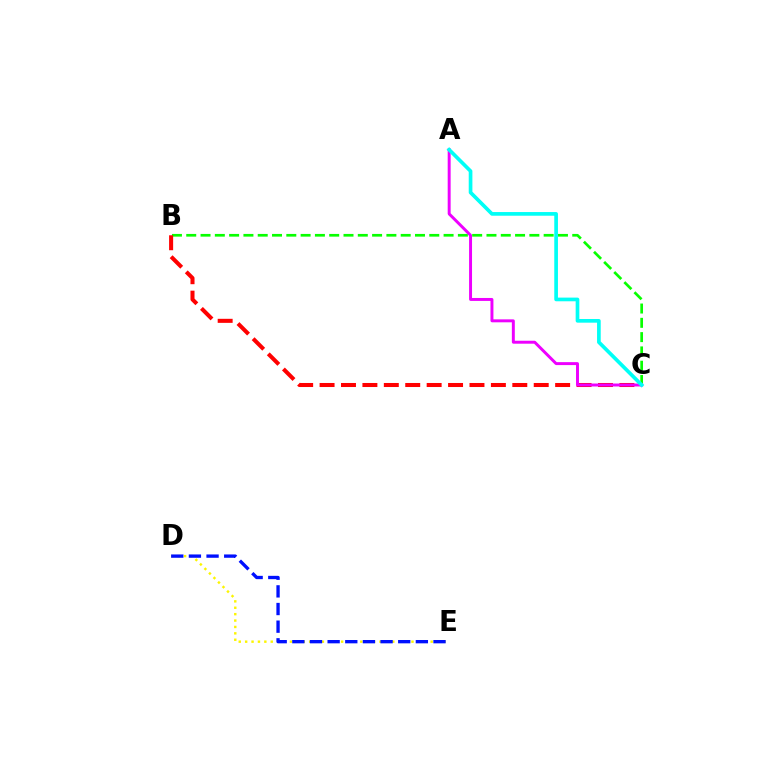{('B', 'C'): [{'color': '#08ff00', 'line_style': 'dashed', 'thickness': 1.94}, {'color': '#ff0000', 'line_style': 'dashed', 'thickness': 2.91}], ('A', 'C'): [{'color': '#ee00ff', 'line_style': 'solid', 'thickness': 2.13}, {'color': '#00fff6', 'line_style': 'solid', 'thickness': 2.65}], ('D', 'E'): [{'color': '#fcf500', 'line_style': 'dotted', 'thickness': 1.74}, {'color': '#0010ff', 'line_style': 'dashed', 'thickness': 2.4}]}